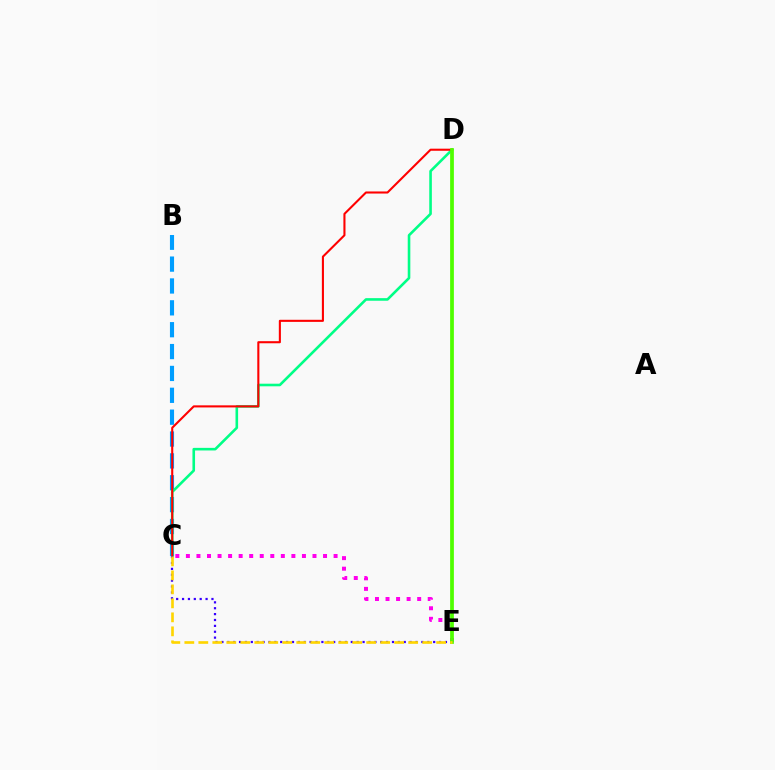{('B', 'C'): [{'color': '#009eff', 'line_style': 'dashed', 'thickness': 2.97}], ('C', 'D'): [{'color': '#00ff86', 'line_style': 'solid', 'thickness': 1.87}, {'color': '#ff0000', 'line_style': 'solid', 'thickness': 1.5}], ('C', 'E'): [{'color': '#3700ff', 'line_style': 'dotted', 'thickness': 1.6}, {'color': '#ff00ed', 'line_style': 'dotted', 'thickness': 2.87}, {'color': '#ffd500', 'line_style': 'dashed', 'thickness': 1.9}], ('D', 'E'): [{'color': '#4fff00', 'line_style': 'solid', 'thickness': 2.69}]}